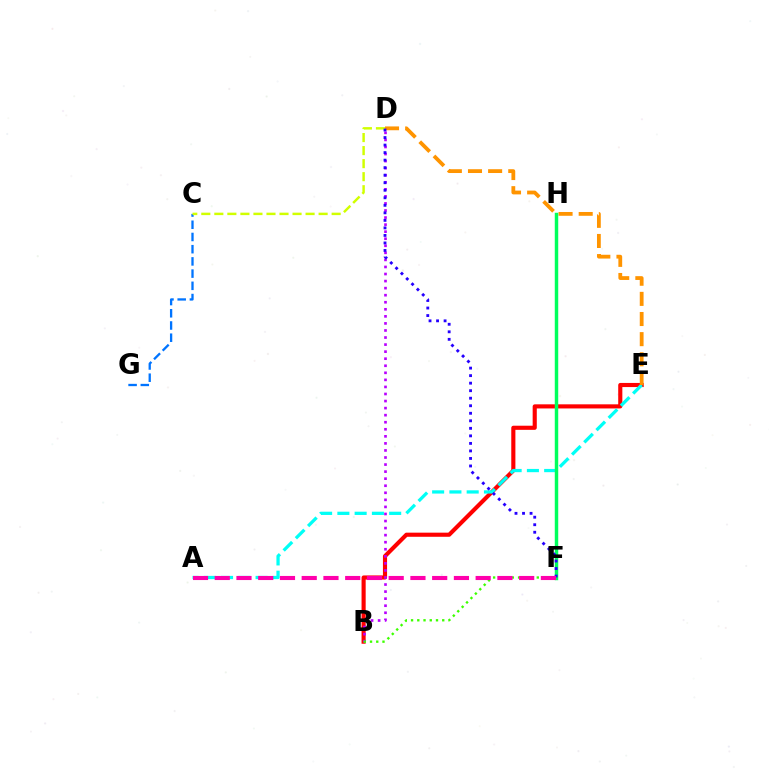{('B', 'E'): [{'color': '#ff0000', 'line_style': 'solid', 'thickness': 2.97}], ('B', 'D'): [{'color': '#b900ff', 'line_style': 'dotted', 'thickness': 1.92}], ('A', 'E'): [{'color': '#00fff6', 'line_style': 'dashed', 'thickness': 2.35}], ('D', 'E'): [{'color': '#ff9400', 'line_style': 'dashed', 'thickness': 2.74}], ('C', 'G'): [{'color': '#0074ff', 'line_style': 'dashed', 'thickness': 1.66}], ('F', 'H'): [{'color': '#00ff5c', 'line_style': 'solid', 'thickness': 2.49}], ('C', 'D'): [{'color': '#d1ff00', 'line_style': 'dashed', 'thickness': 1.77}], ('D', 'F'): [{'color': '#2500ff', 'line_style': 'dotted', 'thickness': 2.05}], ('B', 'F'): [{'color': '#3dff00', 'line_style': 'dotted', 'thickness': 1.69}], ('A', 'F'): [{'color': '#ff00ac', 'line_style': 'dashed', 'thickness': 2.95}]}